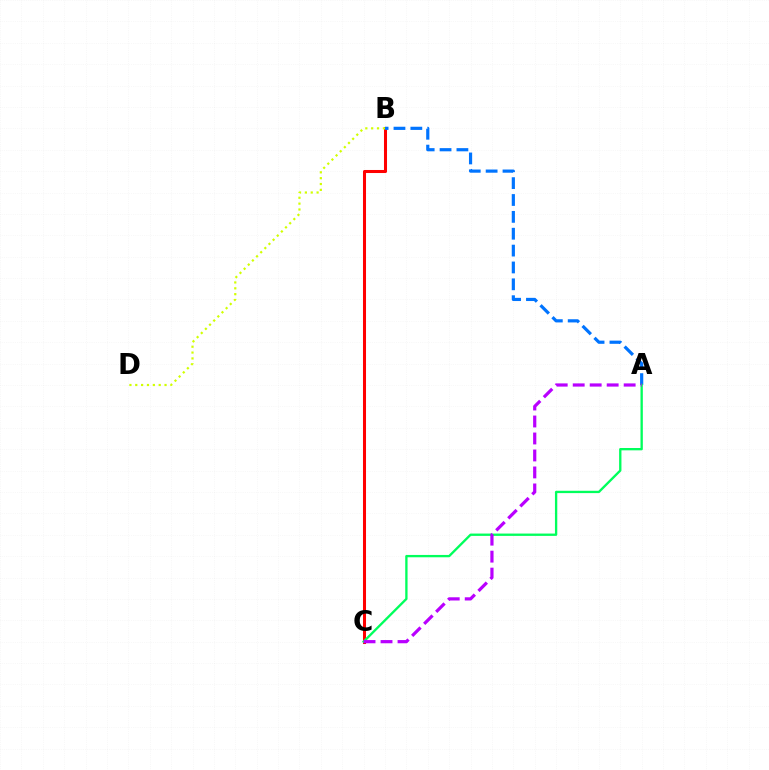{('B', 'C'): [{'color': '#ff0000', 'line_style': 'solid', 'thickness': 2.19}], ('B', 'D'): [{'color': '#d1ff00', 'line_style': 'dotted', 'thickness': 1.59}], ('A', 'B'): [{'color': '#0074ff', 'line_style': 'dashed', 'thickness': 2.29}], ('A', 'C'): [{'color': '#00ff5c', 'line_style': 'solid', 'thickness': 1.68}, {'color': '#b900ff', 'line_style': 'dashed', 'thickness': 2.31}]}